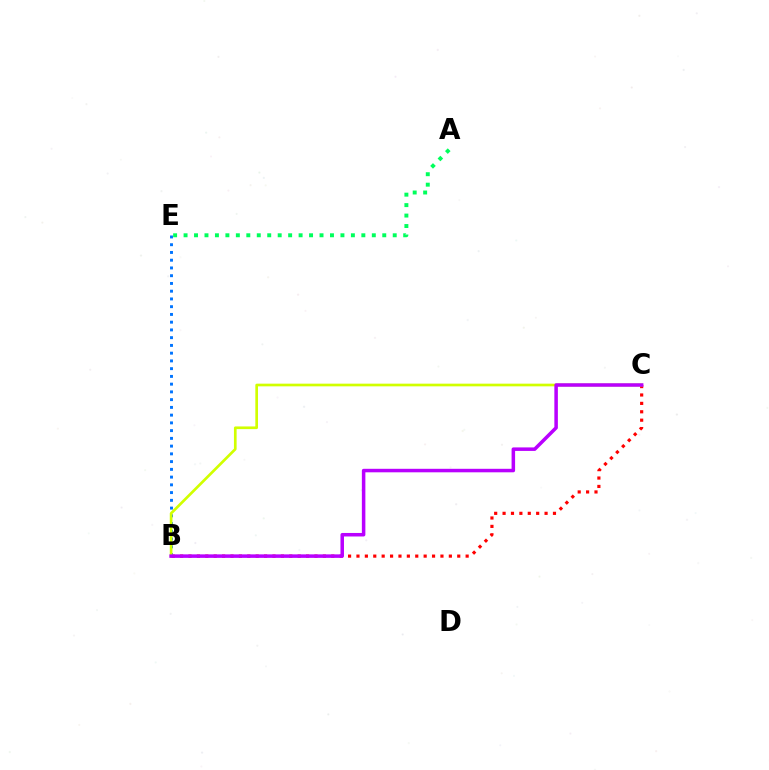{('A', 'E'): [{'color': '#00ff5c', 'line_style': 'dotted', 'thickness': 2.84}], ('B', 'C'): [{'color': '#ff0000', 'line_style': 'dotted', 'thickness': 2.28}, {'color': '#d1ff00', 'line_style': 'solid', 'thickness': 1.93}, {'color': '#b900ff', 'line_style': 'solid', 'thickness': 2.53}], ('B', 'E'): [{'color': '#0074ff', 'line_style': 'dotted', 'thickness': 2.1}]}